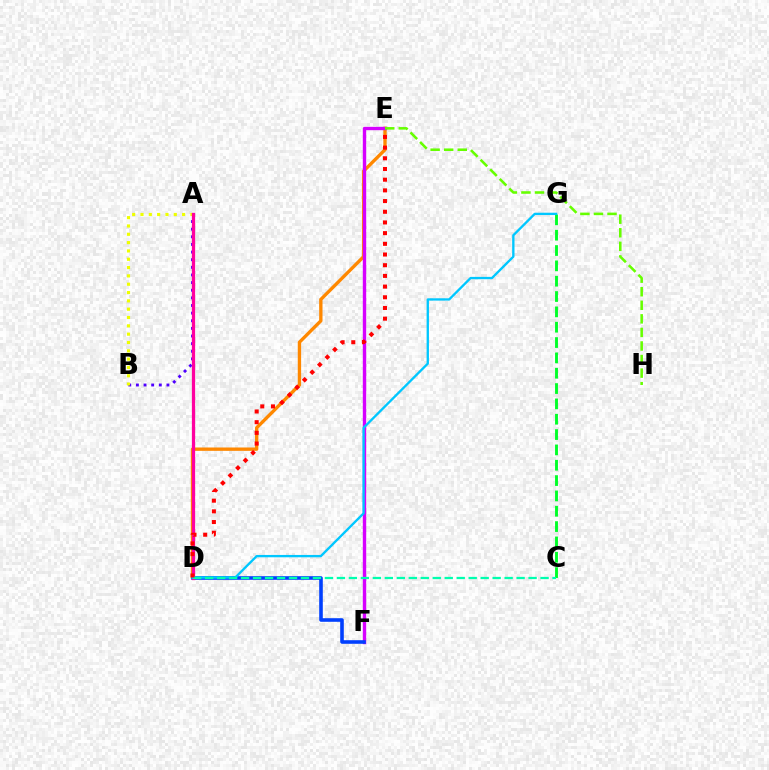{('D', 'E'): [{'color': '#ff8800', 'line_style': 'solid', 'thickness': 2.41}, {'color': '#ff0000', 'line_style': 'dotted', 'thickness': 2.9}], ('E', 'F'): [{'color': '#d600ff', 'line_style': 'solid', 'thickness': 2.43}], ('C', 'G'): [{'color': '#00ff27', 'line_style': 'dashed', 'thickness': 2.08}], ('A', 'B'): [{'color': '#4f00ff', 'line_style': 'dotted', 'thickness': 2.07}, {'color': '#eeff00', 'line_style': 'dotted', 'thickness': 2.26}], ('D', 'F'): [{'color': '#003fff', 'line_style': 'solid', 'thickness': 2.59}], ('E', 'H'): [{'color': '#66ff00', 'line_style': 'dashed', 'thickness': 1.84}], ('A', 'D'): [{'color': '#ff00a0', 'line_style': 'solid', 'thickness': 2.34}], ('D', 'G'): [{'color': '#00c7ff', 'line_style': 'solid', 'thickness': 1.68}], ('C', 'D'): [{'color': '#00ffaf', 'line_style': 'dashed', 'thickness': 1.63}]}